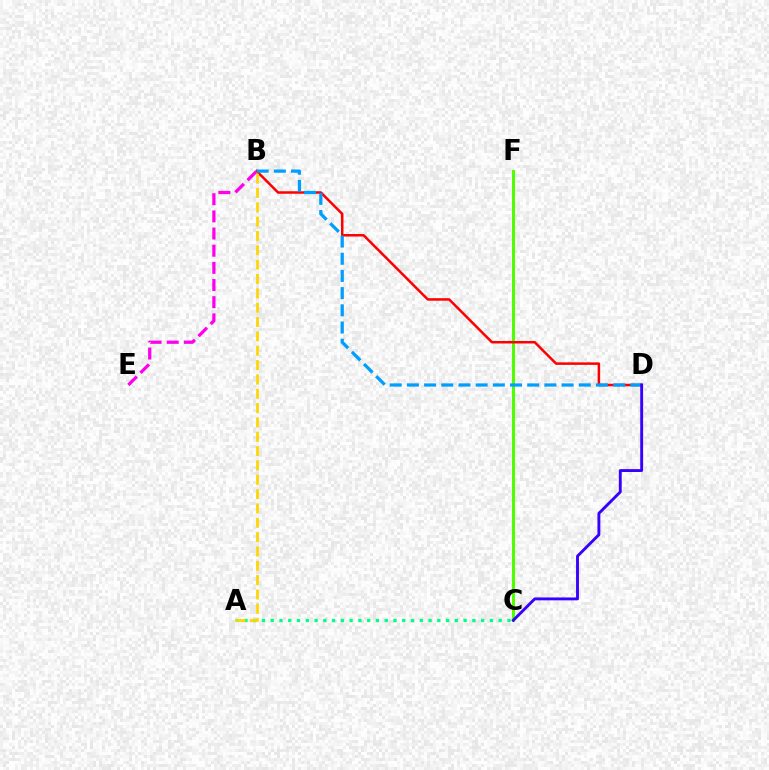{('A', 'C'): [{'color': '#00ff86', 'line_style': 'dotted', 'thickness': 2.38}], ('C', 'F'): [{'color': '#4fff00', 'line_style': 'solid', 'thickness': 2.17}], ('B', 'D'): [{'color': '#ff0000', 'line_style': 'solid', 'thickness': 1.81}, {'color': '#009eff', 'line_style': 'dashed', 'thickness': 2.33}], ('B', 'E'): [{'color': '#ff00ed', 'line_style': 'dashed', 'thickness': 2.33}], ('C', 'D'): [{'color': '#3700ff', 'line_style': 'solid', 'thickness': 2.07}], ('A', 'B'): [{'color': '#ffd500', 'line_style': 'dashed', 'thickness': 1.95}]}